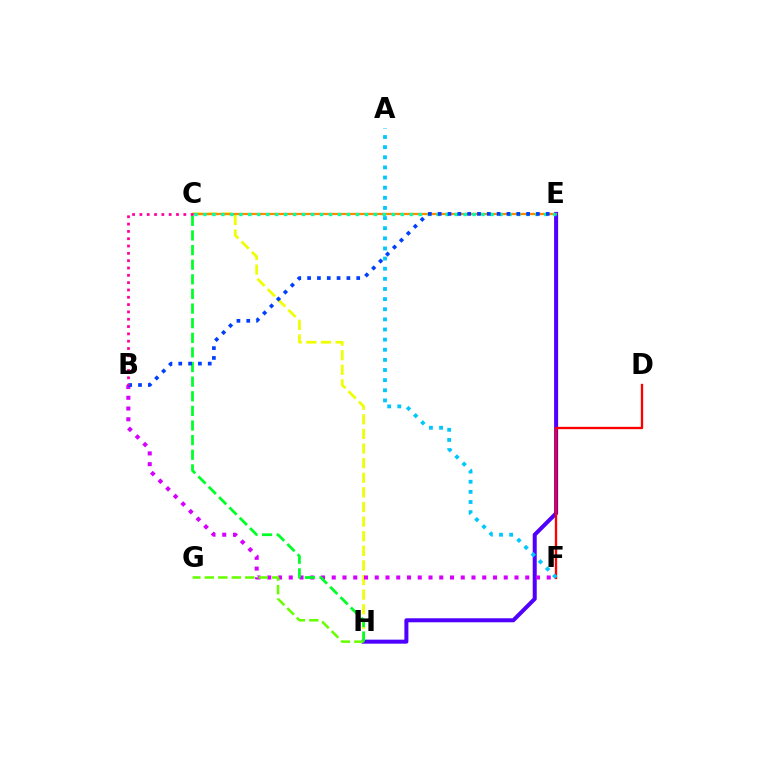{('C', 'H'): [{'color': '#eeff00', 'line_style': 'dashed', 'thickness': 1.98}, {'color': '#00ff27', 'line_style': 'dashed', 'thickness': 1.99}], ('E', 'H'): [{'color': '#4f00ff', 'line_style': 'solid', 'thickness': 2.89}], ('D', 'F'): [{'color': '#ff0000', 'line_style': 'solid', 'thickness': 1.67}], ('C', 'E'): [{'color': '#ff8800', 'line_style': 'solid', 'thickness': 1.65}, {'color': '#00ffaf', 'line_style': 'dotted', 'thickness': 2.44}], ('B', 'F'): [{'color': '#d600ff', 'line_style': 'dotted', 'thickness': 2.92}], ('B', 'E'): [{'color': '#003fff', 'line_style': 'dotted', 'thickness': 2.67}], ('A', 'F'): [{'color': '#00c7ff', 'line_style': 'dotted', 'thickness': 2.75}], ('G', 'H'): [{'color': '#66ff00', 'line_style': 'dashed', 'thickness': 1.83}], ('B', 'C'): [{'color': '#ff00a0', 'line_style': 'dotted', 'thickness': 1.99}]}